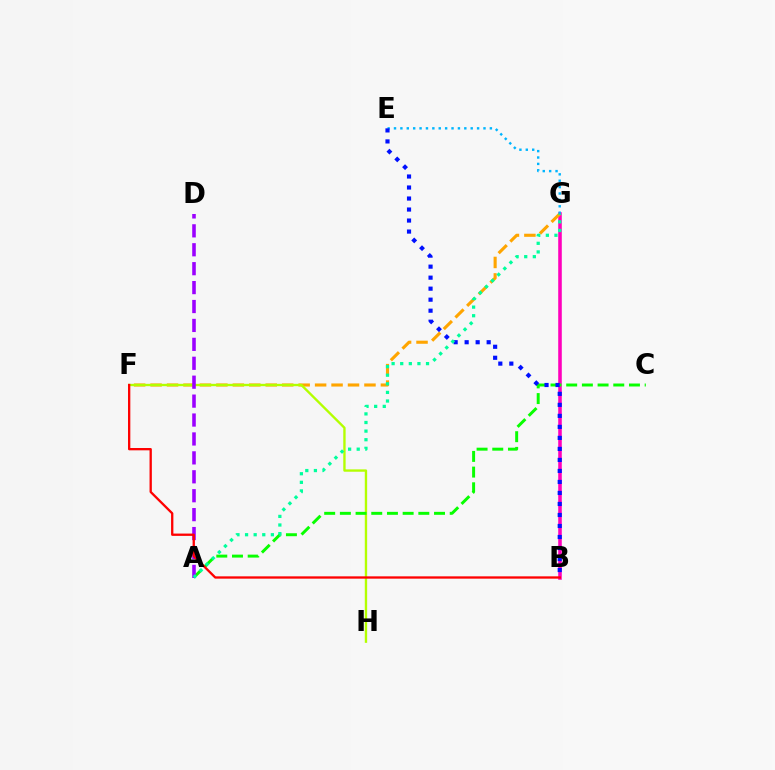{('B', 'G'): [{'color': '#ff00bd', 'line_style': 'solid', 'thickness': 2.56}], ('F', 'G'): [{'color': '#ffa500', 'line_style': 'dashed', 'thickness': 2.24}], ('F', 'H'): [{'color': '#b3ff00', 'line_style': 'solid', 'thickness': 1.7}], ('A', 'C'): [{'color': '#08ff00', 'line_style': 'dashed', 'thickness': 2.13}], ('E', 'G'): [{'color': '#00b5ff', 'line_style': 'dotted', 'thickness': 1.74}], ('B', 'E'): [{'color': '#0010ff', 'line_style': 'dotted', 'thickness': 2.99}], ('A', 'D'): [{'color': '#9b00ff', 'line_style': 'dashed', 'thickness': 2.57}], ('B', 'F'): [{'color': '#ff0000', 'line_style': 'solid', 'thickness': 1.66}], ('A', 'G'): [{'color': '#00ff9d', 'line_style': 'dotted', 'thickness': 2.34}]}